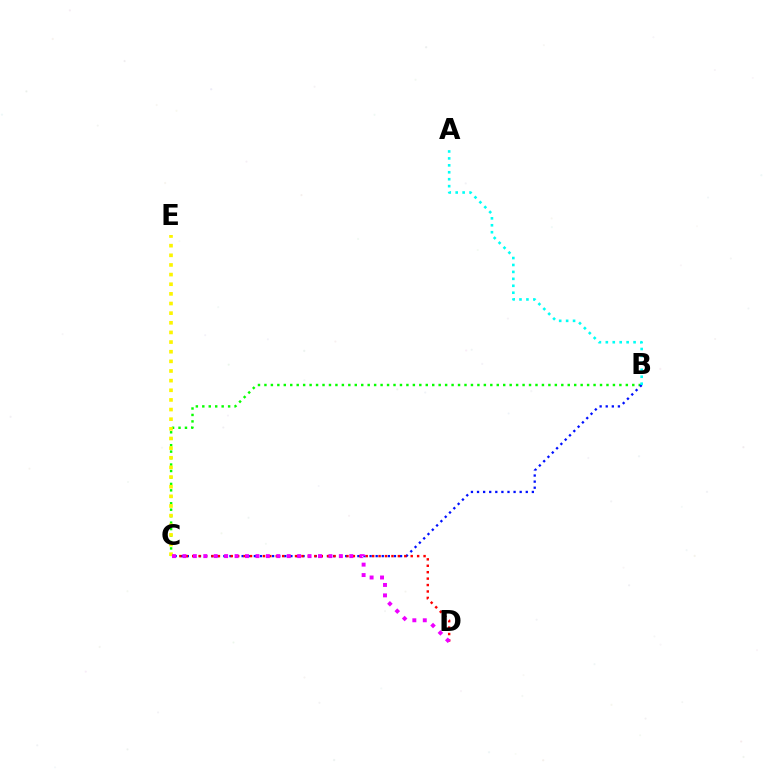{('B', 'C'): [{'color': '#08ff00', 'line_style': 'dotted', 'thickness': 1.75}, {'color': '#0010ff', 'line_style': 'dotted', 'thickness': 1.66}], ('A', 'B'): [{'color': '#00fff6', 'line_style': 'dotted', 'thickness': 1.88}], ('C', 'D'): [{'color': '#ff0000', 'line_style': 'dotted', 'thickness': 1.75}, {'color': '#ee00ff', 'line_style': 'dotted', 'thickness': 2.83}], ('C', 'E'): [{'color': '#fcf500', 'line_style': 'dotted', 'thickness': 2.62}]}